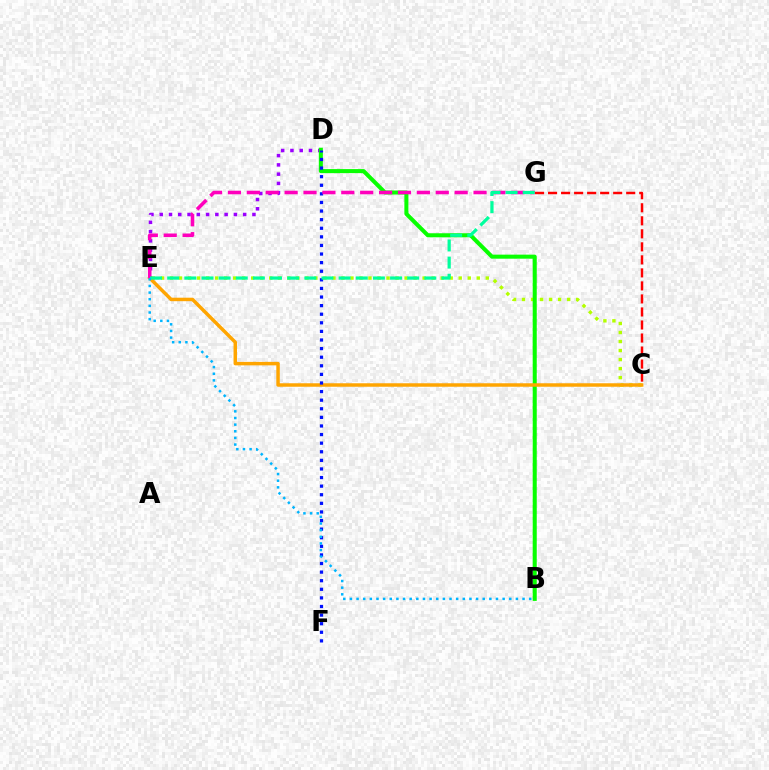{('D', 'E'): [{'color': '#9b00ff', 'line_style': 'dotted', 'thickness': 2.52}], ('C', 'E'): [{'color': '#b3ff00', 'line_style': 'dotted', 'thickness': 2.45}, {'color': '#ffa500', 'line_style': 'solid', 'thickness': 2.5}], ('B', 'D'): [{'color': '#08ff00', 'line_style': 'solid', 'thickness': 2.91}], ('C', 'G'): [{'color': '#ff0000', 'line_style': 'dashed', 'thickness': 1.77}], ('D', 'F'): [{'color': '#0010ff', 'line_style': 'dotted', 'thickness': 2.34}], ('E', 'G'): [{'color': '#ff00bd', 'line_style': 'dashed', 'thickness': 2.57}, {'color': '#00ff9d', 'line_style': 'dashed', 'thickness': 2.33}], ('B', 'E'): [{'color': '#00b5ff', 'line_style': 'dotted', 'thickness': 1.8}]}